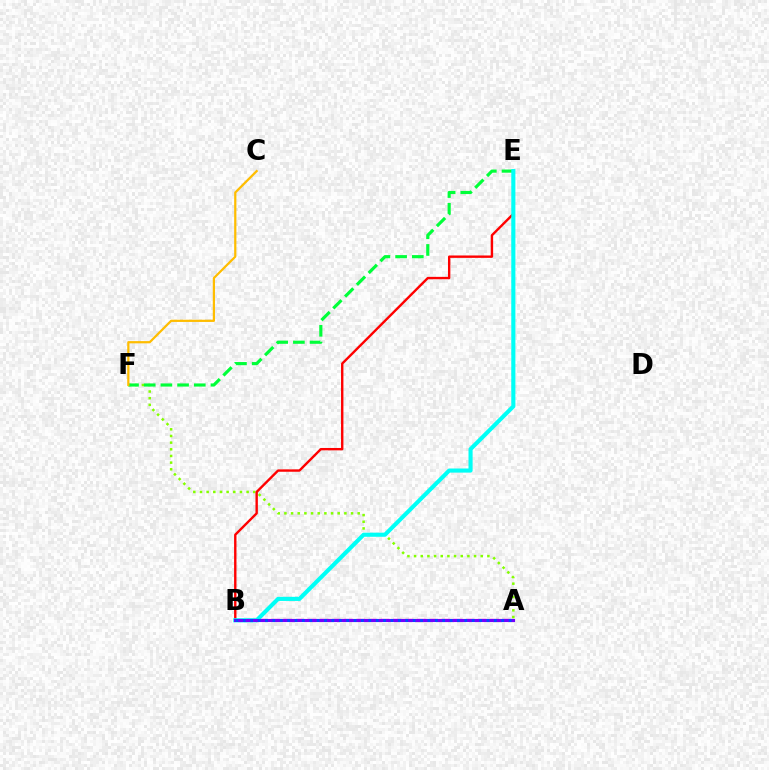{('A', 'F'): [{'color': '#84ff00', 'line_style': 'dotted', 'thickness': 1.81}], ('E', 'F'): [{'color': '#00ff39', 'line_style': 'dashed', 'thickness': 2.27}], ('B', 'E'): [{'color': '#ff0000', 'line_style': 'solid', 'thickness': 1.72}, {'color': '#00fff6', 'line_style': 'solid', 'thickness': 2.96}], ('C', 'F'): [{'color': '#ffbd00', 'line_style': 'solid', 'thickness': 1.6}], ('A', 'B'): [{'color': '#ff00cf', 'line_style': 'dashed', 'thickness': 1.65}, {'color': '#7200ff', 'line_style': 'solid', 'thickness': 2.24}, {'color': '#004bff', 'line_style': 'dotted', 'thickness': 2.01}]}